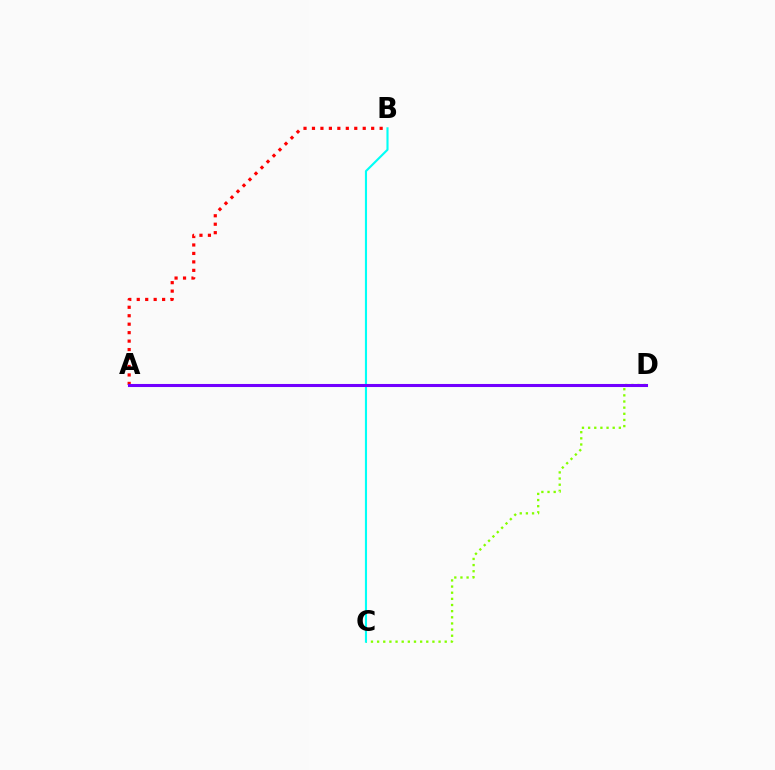{('A', 'B'): [{'color': '#ff0000', 'line_style': 'dotted', 'thickness': 2.3}], ('C', 'D'): [{'color': '#84ff00', 'line_style': 'dotted', 'thickness': 1.67}], ('B', 'C'): [{'color': '#00fff6', 'line_style': 'solid', 'thickness': 1.53}], ('A', 'D'): [{'color': '#7200ff', 'line_style': 'solid', 'thickness': 2.2}]}